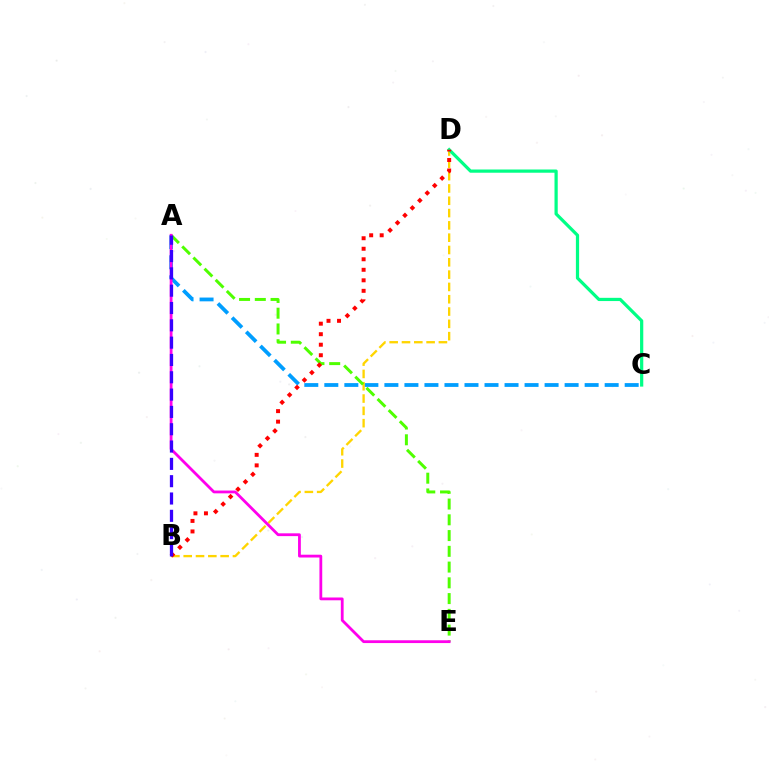{('A', 'C'): [{'color': '#009eff', 'line_style': 'dashed', 'thickness': 2.72}], ('B', 'D'): [{'color': '#ffd500', 'line_style': 'dashed', 'thickness': 1.67}, {'color': '#ff0000', 'line_style': 'dotted', 'thickness': 2.86}], ('A', 'E'): [{'color': '#4fff00', 'line_style': 'dashed', 'thickness': 2.14}, {'color': '#ff00ed', 'line_style': 'solid', 'thickness': 2.01}], ('C', 'D'): [{'color': '#00ff86', 'line_style': 'solid', 'thickness': 2.32}], ('A', 'B'): [{'color': '#3700ff', 'line_style': 'dashed', 'thickness': 2.35}]}